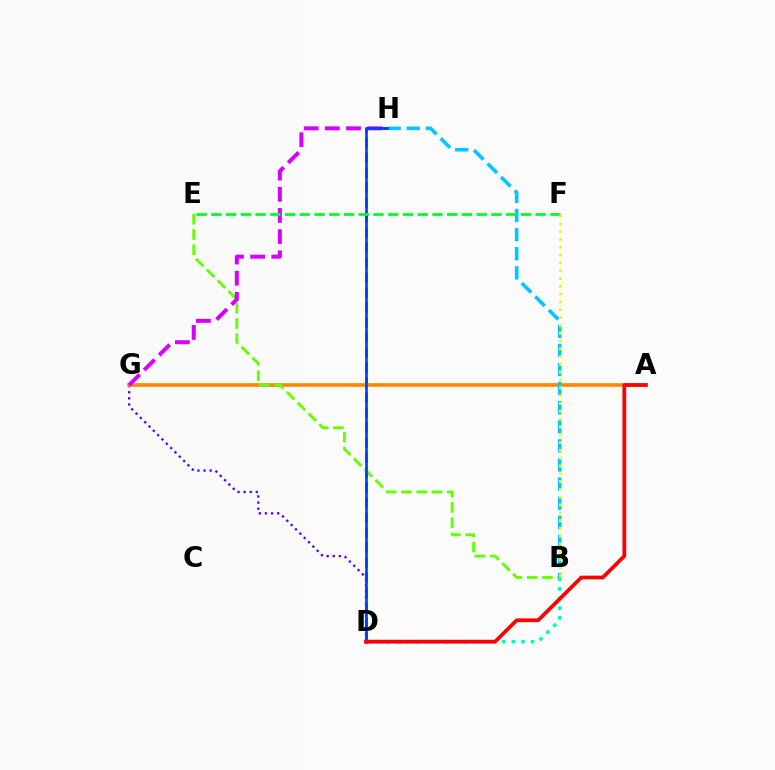{('D', 'H'): [{'color': '#ff00a0', 'line_style': 'dashed', 'thickness': 2.04}, {'color': '#003fff', 'line_style': 'solid', 'thickness': 1.91}], ('D', 'G'): [{'color': '#4f00ff', 'line_style': 'dotted', 'thickness': 1.66}], ('B', 'D'): [{'color': '#00ffaf', 'line_style': 'dotted', 'thickness': 2.61}], ('A', 'G'): [{'color': '#ff8800', 'line_style': 'solid', 'thickness': 2.65}], ('B', 'E'): [{'color': '#66ff00', 'line_style': 'dashed', 'thickness': 2.08}], ('B', 'H'): [{'color': '#00c7ff', 'line_style': 'dashed', 'thickness': 2.6}], ('G', 'H'): [{'color': '#d600ff', 'line_style': 'dashed', 'thickness': 2.88}], ('E', 'F'): [{'color': '#00ff27', 'line_style': 'dashed', 'thickness': 2.0}], ('A', 'D'): [{'color': '#ff0000', 'line_style': 'solid', 'thickness': 2.69}], ('B', 'F'): [{'color': '#eeff00', 'line_style': 'dotted', 'thickness': 2.12}]}